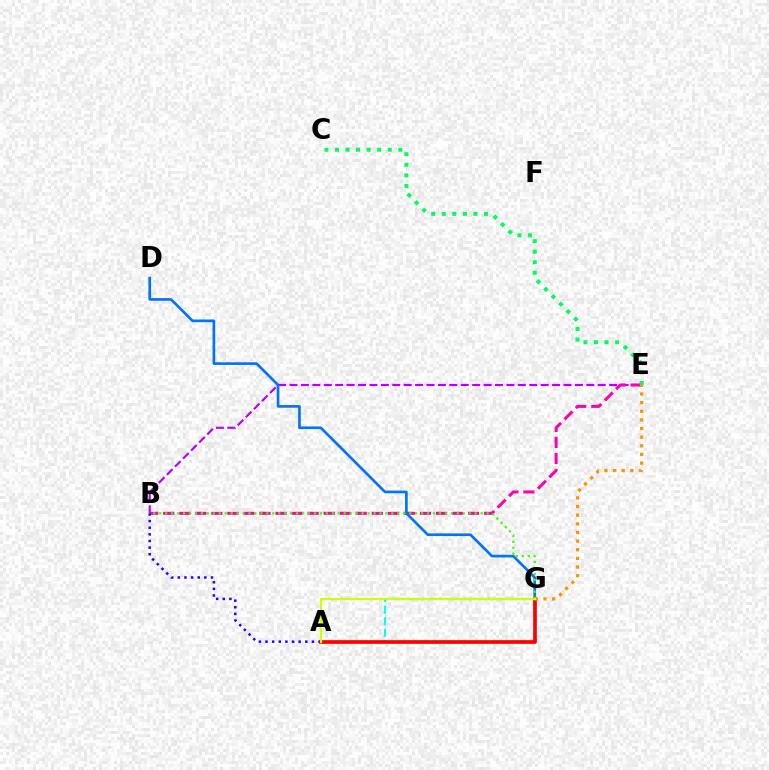{('A', 'G'): [{'color': '#00fff6', 'line_style': 'dashed', 'thickness': 1.57}, {'color': '#ff0000', 'line_style': 'solid', 'thickness': 2.66}, {'color': '#d1ff00', 'line_style': 'solid', 'thickness': 1.59}], ('B', 'E'): [{'color': '#b900ff', 'line_style': 'dashed', 'thickness': 1.55}, {'color': '#ff00ac', 'line_style': 'dashed', 'thickness': 2.18}], ('A', 'B'): [{'color': '#2500ff', 'line_style': 'dotted', 'thickness': 1.8}], ('D', 'G'): [{'color': '#0074ff', 'line_style': 'solid', 'thickness': 1.92}], ('B', 'G'): [{'color': '#3dff00', 'line_style': 'dotted', 'thickness': 1.62}], ('E', 'G'): [{'color': '#ff9400', 'line_style': 'dotted', 'thickness': 2.35}], ('C', 'E'): [{'color': '#00ff5c', 'line_style': 'dotted', 'thickness': 2.87}]}